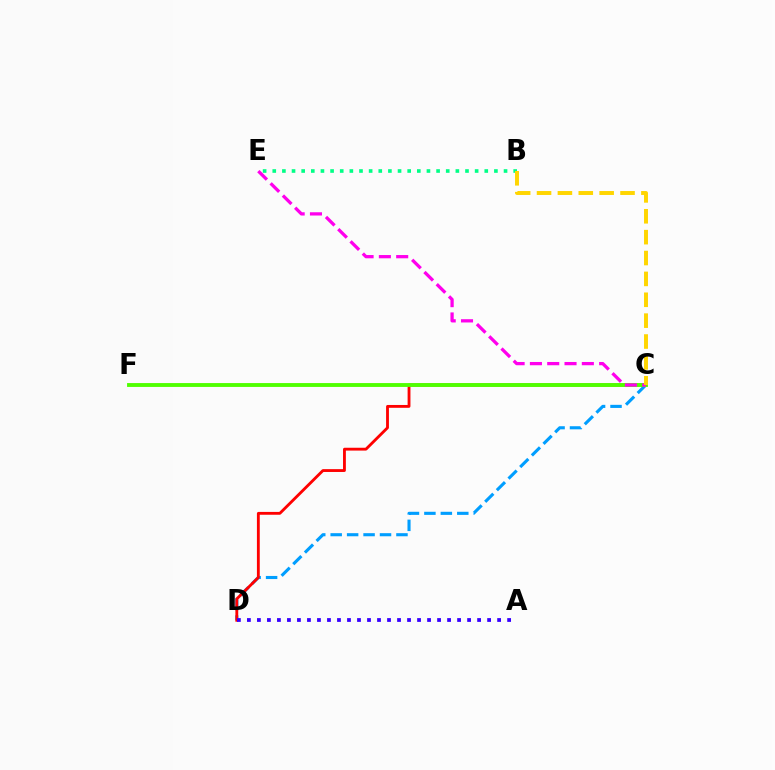{('C', 'D'): [{'color': '#009eff', 'line_style': 'dashed', 'thickness': 2.23}, {'color': '#ff0000', 'line_style': 'solid', 'thickness': 2.04}], ('B', 'E'): [{'color': '#00ff86', 'line_style': 'dotted', 'thickness': 2.62}], ('C', 'F'): [{'color': '#4fff00', 'line_style': 'solid', 'thickness': 2.78}], ('C', 'E'): [{'color': '#ff00ed', 'line_style': 'dashed', 'thickness': 2.35}], ('A', 'D'): [{'color': '#3700ff', 'line_style': 'dotted', 'thickness': 2.72}], ('B', 'C'): [{'color': '#ffd500', 'line_style': 'dashed', 'thickness': 2.84}]}